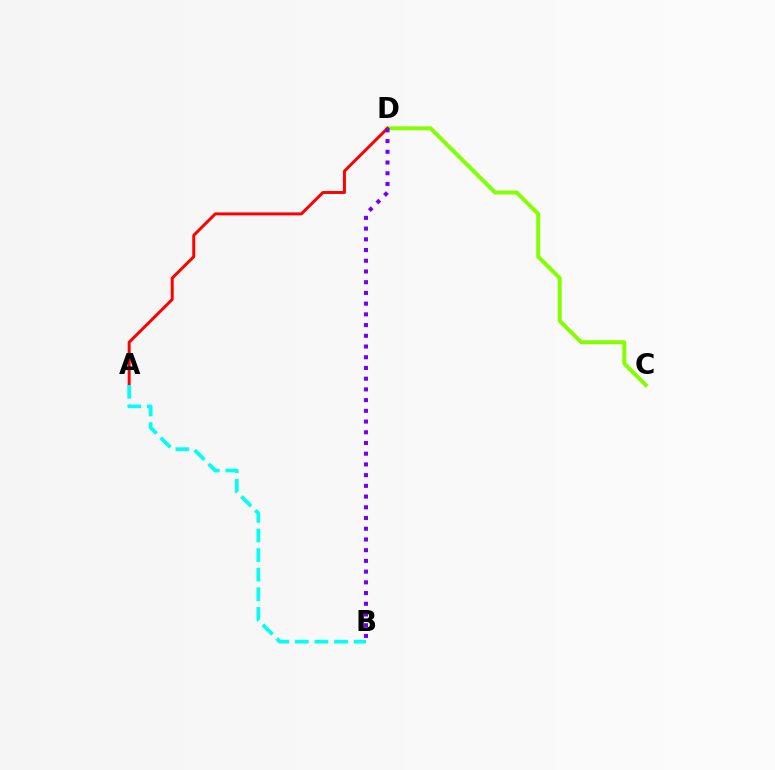{('C', 'D'): [{'color': '#84ff00', 'line_style': 'solid', 'thickness': 2.85}], ('A', 'D'): [{'color': '#ff0000', 'line_style': 'solid', 'thickness': 2.13}], ('B', 'D'): [{'color': '#7200ff', 'line_style': 'dotted', 'thickness': 2.91}], ('A', 'B'): [{'color': '#00fff6', 'line_style': 'dashed', 'thickness': 2.66}]}